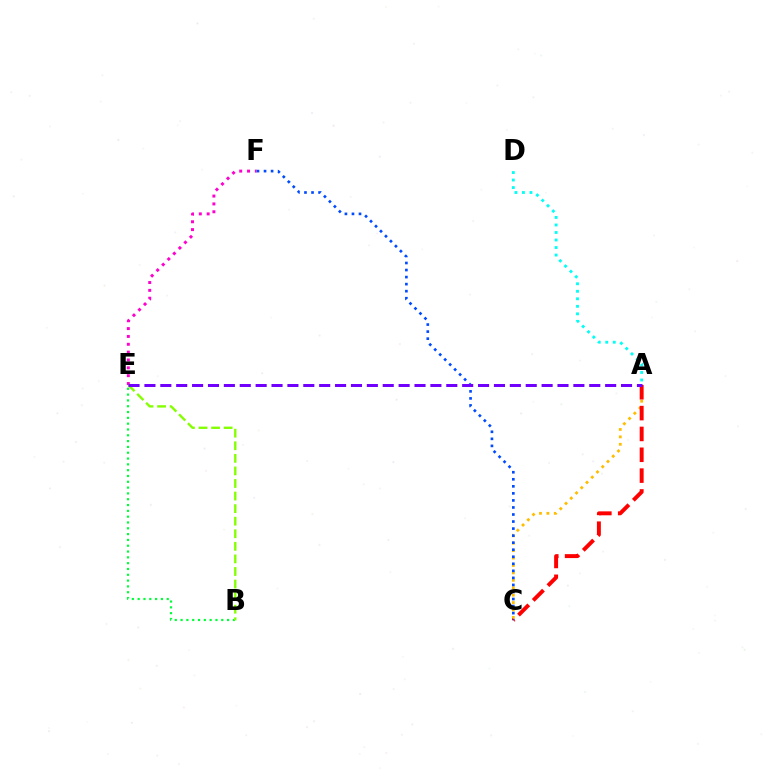{('A', 'D'): [{'color': '#00fff6', 'line_style': 'dotted', 'thickness': 2.04}], ('A', 'C'): [{'color': '#ffbd00', 'line_style': 'dotted', 'thickness': 2.02}, {'color': '#ff0000', 'line_style': 'dashed', 'thickness': 2.83}], ('E', 'F'): [{'color': '#ff00cf', 'line_style': 'dotted', 'thickness': 2.13}], ('C', 'F'): [{'color': '#004bff', 'line_style': 'dotted', 'thickness': 1.91}], ('B', 'E'): [{'color': '#00ff39', 'line_style': 'dotted', 'thickness': 1.58}, {'color': '#84ff00', 'line_style': 'dashed', 'thickness': 1.71}], ('A', 'E'): [{'color': '#7200ff', 'line_style': 'dashed', 'thickness': 2.16}]}